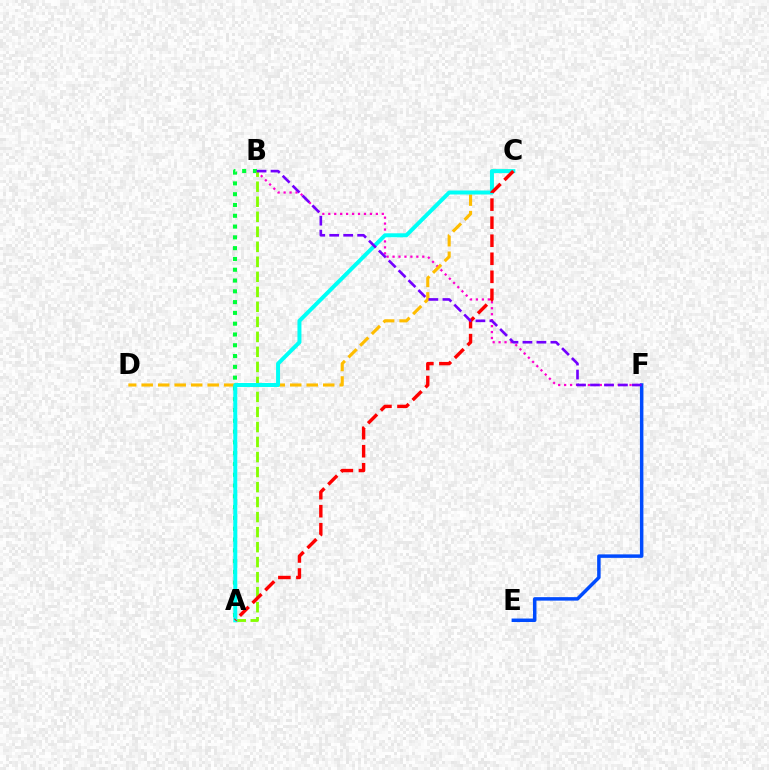{('B', 'F'): [{'color': '#ff00cf', 'line_style': 'dotted', 'thickness': 1.62}, {'color': '#7200ff', 'line_style': 'dashed', 'thickness': 1.9}], ('C', 'D'): [{'color': '#ffbd00', 'line_style': 'dashed', 'thickness': 2.24}], ('A', 'B'): [{'color': '#00ff39', 'line_style': 'dotted', 'thickness': 2.93}, {'color': '#84ff00', 'line_style': 'dashed', 'thickness': 2.04}], ('A', 'C'): [{'color': '#00fff6', 'line_style': 'solid', 'thickness': 2.86}, {'color': '#ff0000', 'line_style': 'dashed', 'thickness': 2.45}], ('E', 'F'): [{'color': '#004bff', 'line_style': 'solid', 'thickness': 2.51}]}